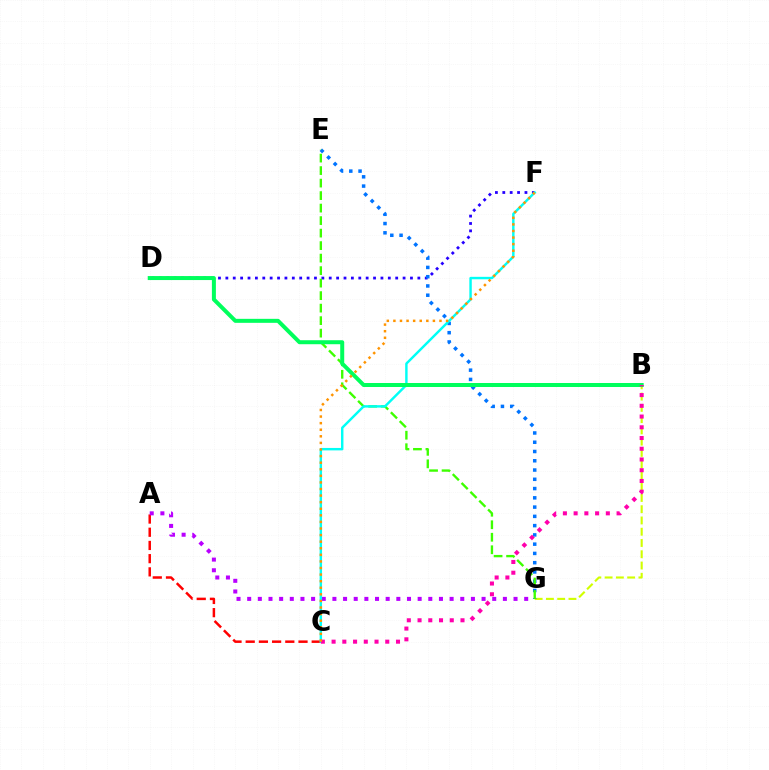{('B', 'G'): [{'color': '#d1ff00', 'line_style': 'dashed', 'thickness': 1.53}], ('A', 'C'): [{'color': '#ff0000', 'line_style': 'dashed', 'thickness': 1.79}], ('D', 'F'): [{'color': '#2500ff', 'line_style': 'dotted', 'thickness': 2.01}], ('A', 'G'): [{'color': '#b900ff', 'line_style': 'dotted', 'thickness': 2.89}], ('E', 'G'): [{'color': '#0074ff', 'line_style': 'dotted', 'thickness': 2.52}, {'color': '#3dff00', 'line_style': 'dashed', 'thickness': 1.7}], ('C', 'F'): [{'color': '#00fff6', 'line_style': 'solid', 'thickness': 1.75}, {'color': '#ff9400', 'line_style': 'dotted', 'thickness': 1.79}], ('B', 'D'): [{'color': '#00ff5c', 'line_style': 'solid', 'thickness': 2.88}], ('B', 'C'): [{'color': '#ff00ac', 'line_style': 'dotted', 'thickness': 2.92}]}